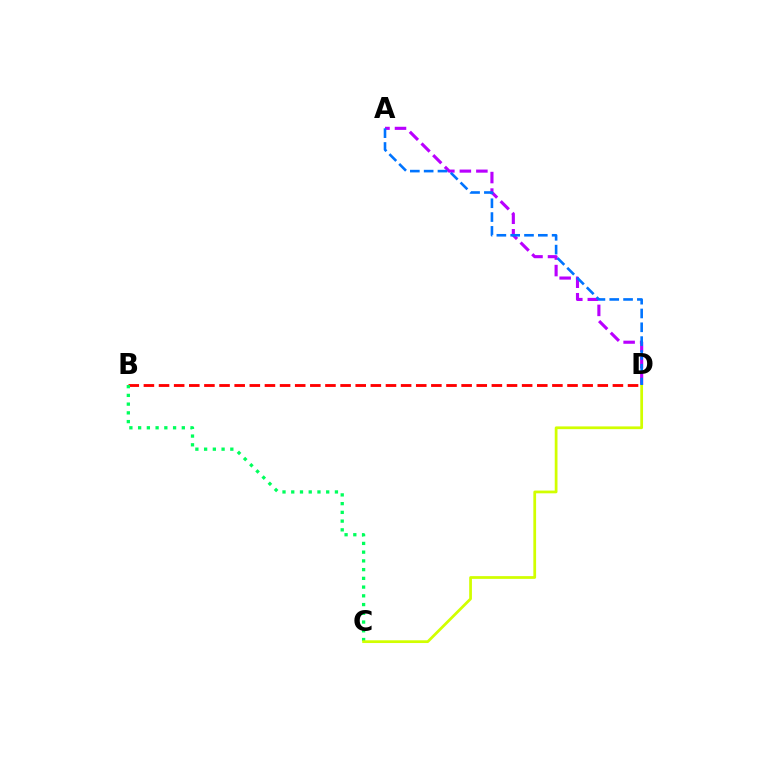{('A', 'D'): [{'color': '#b900ff', 'line_style': 'dashed', 'thickness': 2.24}, {'color': '#0074ff', 'line_style': 'dashed', 'thickness': 1.88}], ('B', 'D'): [{'color': '#ff0000', 'line_style': 'dashed', 'thickness': 2.06}], ('B', 'C'): [{'color': '#00ff5c', 'line_style': 'dotted', 'thickness': 2.37}], ('C', 'D'): [{'color': '#d1ff00', 'line_style': 'solid', 'thickness': 1.98}]}